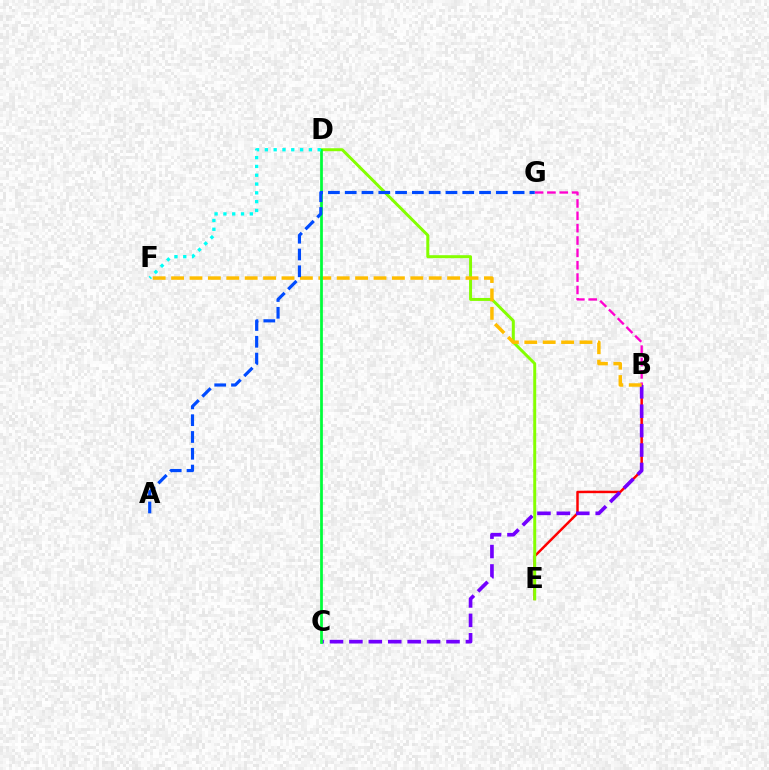{('B', 'E'): [{'color': '#ff0000', 'line_style': 'solid', 'thickness': 1.78}], ('B', 'C'): [{'color': '#7200ff', 'line_style': 'dashed', 'thickness': 2.64}], ('B', 'G'): [{'color': '#ff00cf', 'line_style': 'dashed', 'thickness': 1.68}], ('D', 'E'): [{'color': '#84ff00', 'line_style': 'solid', 'thickness': 2.13}], ('B', 'F'): [{'color': '#ffbd00', 'line_style': 'dashed', 'thickness': 2.5}], ('C', 'D'): [{'color': '#00ff39', 'line_style': 'solid', 'thickness': 1.97}], ('A', 'G'): [{'color': '#004bff', 'line_style': 'dashed', 'thickness': 2.28}], ('D', 'F'): [{'color': '#00fff6', 'line_style': 'dotted', 'thickness': 2.39}]}